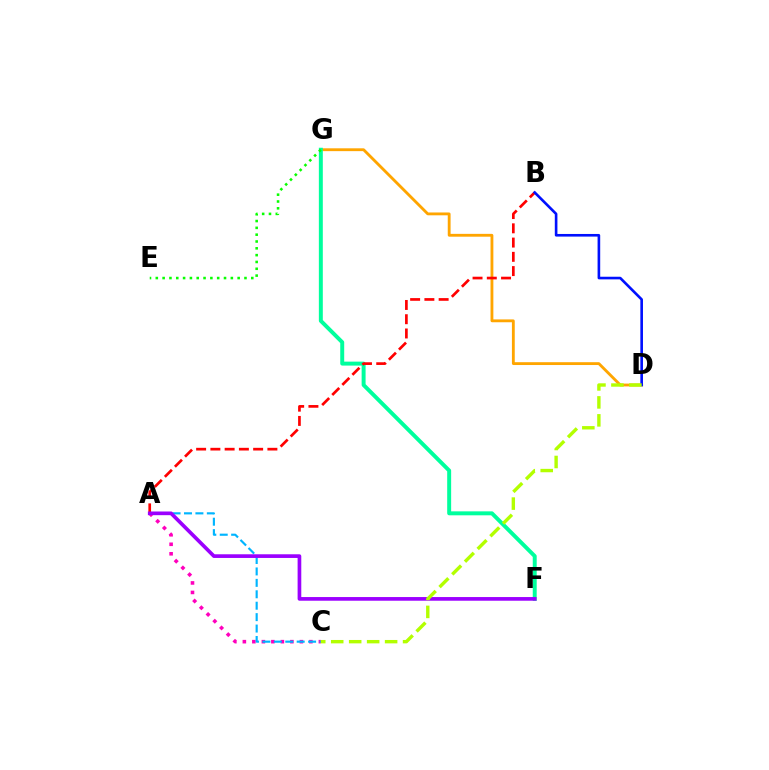{('D', 'G'): [{'color': '#ffa500', 'line_style': 'solid', 'thickness': 2.04}], ('F', 'G'): [{'color': '#00ff9d', 'line_style': 'solid', 'thickness': 2.85}], ('A', 'C'): [{'color': '#ff00bd', 'line_style': 'dotted', 'thickness': 2.58}, {'color': '#00b5ff', 'line_style': 'dashed', 'thickness': 1.55}], ('A', 'B'): [{'color': '#ff0000', 'line_style': 'dashed', 'thickness': 1.94}], ('A', 'F'): [{'color': '#9b00ff', 'line_style': 'solid', 'thickness': 2.65}], ('E', 'G'): [{'color': '#08ff00', 'line_style': 'dotted', 'thickness': 1.85}], ('B', 'D'): [{'color': '#0010ff', 'line_style': 'solid', 'thickness': 1.89}], ('C', 'D'): [{'color': '#b3ff00', 'line_style': 'dashed', 'thickness': 2.44}]}